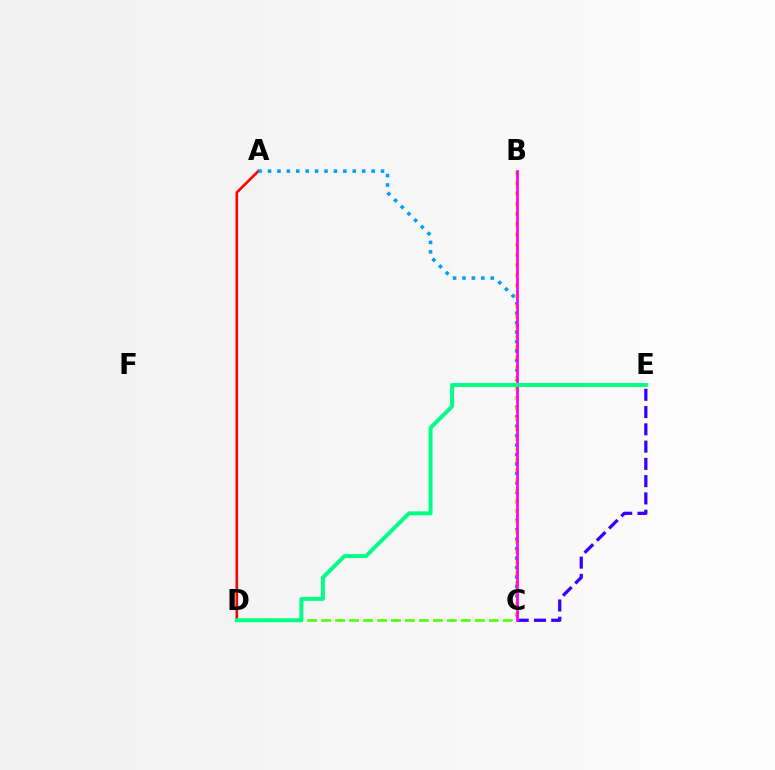{('A', 'D'): [{'color': '#ff0000', 'line_style': 'solid', 'thickness': 1.88}], ('C', 'E'): [{'color': '#3700ff', 'line_style': 'dashed', 'thickness': 2.35}], ('A', 'C'): [{'color': '#009eff', 'line_style': 'dotted', 'thickness': 2.56}], ('B', 'C'): [{'color': '#ffd500', 'line_style': 'dotted', 'thickness': 2.78}, {'color': '#ff00ed', 'line_style': 'solid', 'thickness': 1.95}], ('C', 'D'): [{'color': '#4fff00', 'line_style': 'dashed', 'thickness': 1.9}], ('D', 'E'): [{'color': '#00ff86', 'line_style': 'solid', 'thickness': 2.85}]}